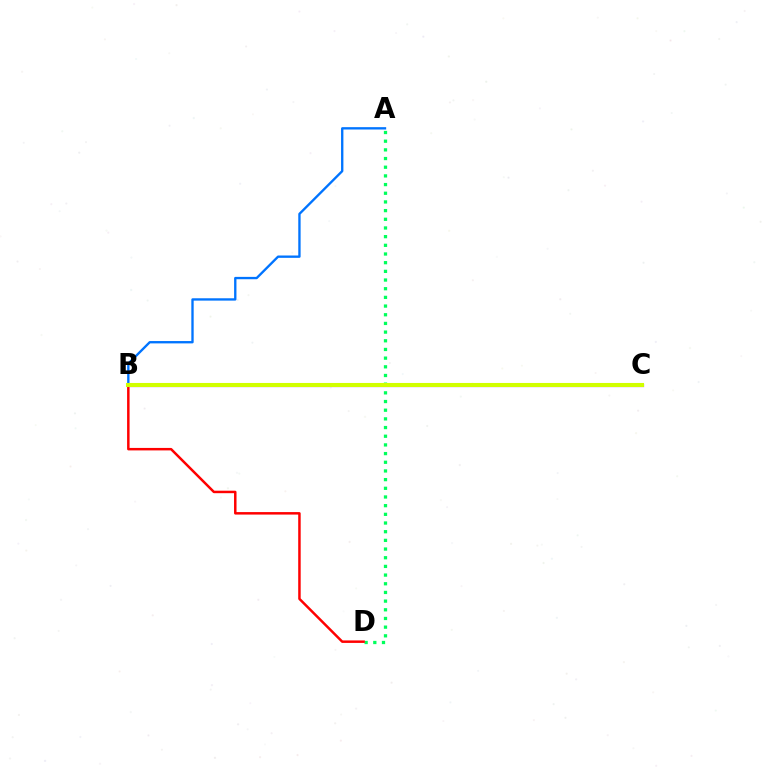{('A', 'D'): [{'color': '#00ff5c', 'line_style': 'dotted', 'thickness': 2.36}], ('A', 'B'): [{'color': '#0074ff', 'line_style': 'solid', 'thickness': 1.69}], ('B', 'D'): [{'color': '#ff0000', 'line_style': 'solid', 'thickness': 1.79}], ('B', 'C'): [{'color': '#b900ff', 'line_style': 'solid', 'thickness': 2.29}, {'color': '#d1ff00', 'line_style': 'solid', 'thickness': 2.94}]}